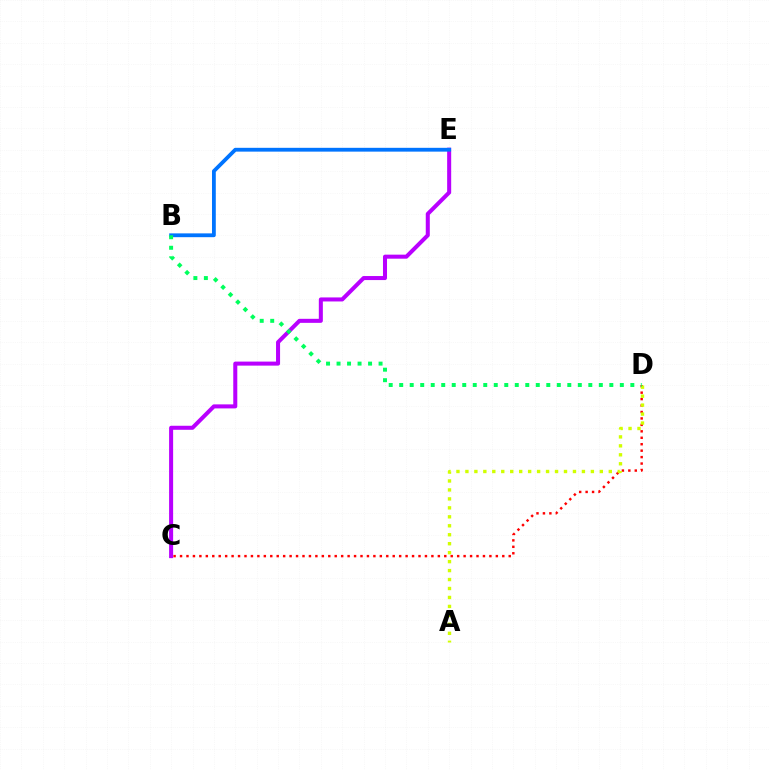{('C', 'E'): [{'color': '#b900ff', 'line_style': 'solid', 'thickness': 2.9}], ('C', 'D'): [{'color': '#ff0000', 'line_style': 'dotted', 'thickness': 1.75}], ('B', 'E'): [{'color': '#0074ff', 'line_style': 'solid', 'thickness': 2.74}], ('A', 'D'): [{'color': '#d1ff00', 'line_style': 'dotted', 'thickness': 2.43}], ('B', 'D'): [{'color': '#00ff5c', 'line_style': 'dotted', 'thickness': 2.85}]}